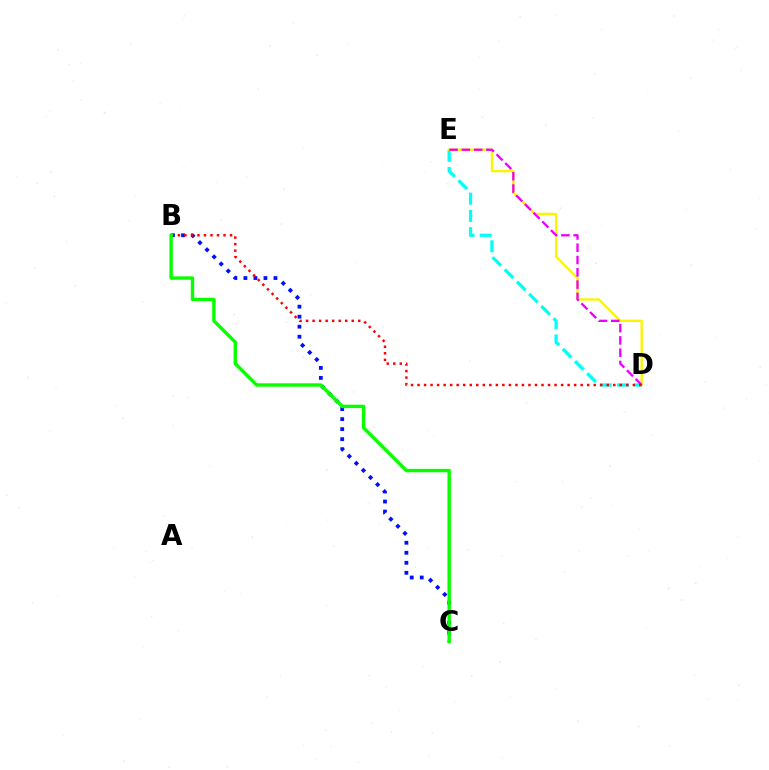{('D', 'E'): [{'color': '#00fff6', 'line_style': 'dashed', 'thickness': 2.34}, {'color': '#fcf500', 'line_style': 'solid', 'thickness': 1.69}, {'color': '#ee00ff', 'line_style': 'dashed', 'thickness': 1.67}], ('B', 'C'): [{'color': '#0010ff', 'line_style': 'dotted', 'thickness': 2.72}, {'color': '#08ff00', 'line_style': 'solid', 'thickness': 2.45}], ('B', 'D'): [{'color': '#ff0000', 'line_style': 'dotted', 'thickness': 1.77}]}